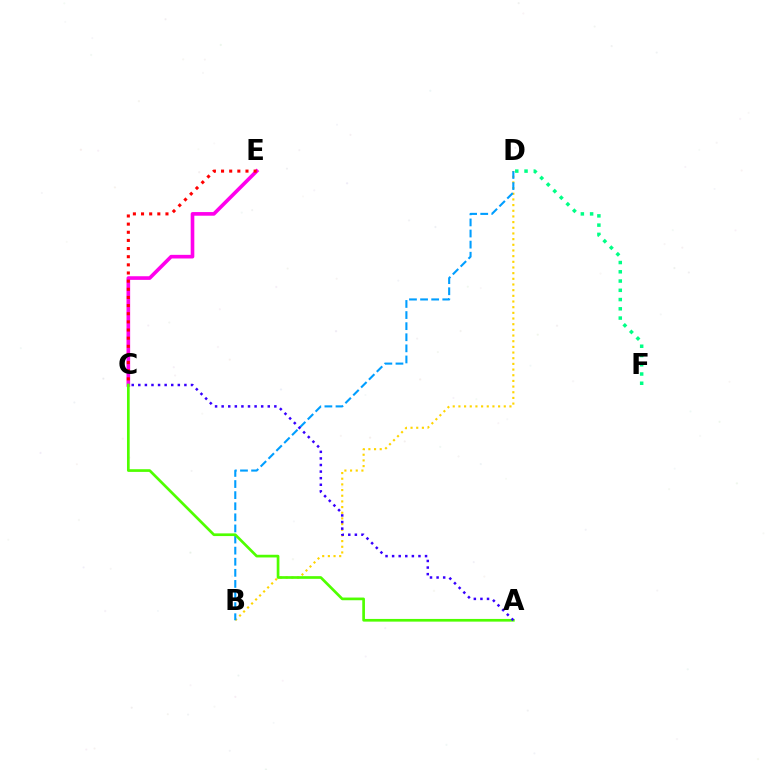{('B', 'D'): [{'color': '#ffd500', 'line_style': 'dotted', 'thickness': 1.54}, {'color': '#009eff', 'line_style': 'dashed', 'thickness': 1.51}], ('C', 'E'): [{'color': '#ff00ed', 'line_style': 'solid', 'thickness': 2.62}, {'color': '#ff0000', 'line_style': 'dotted', 'thickness': 2.21}], ('A', 'C'): [{'color': '#4fff00', 'line_style': 'solid', 'thickness': 1.94}, {'color': '#3700ff', 'line_style': 'dotted', 'thickness': 1.79}], ('D', 'F'): [{'color': '#00ff86', 'line_style': 'dotted', 'thickness': 2.51}]}